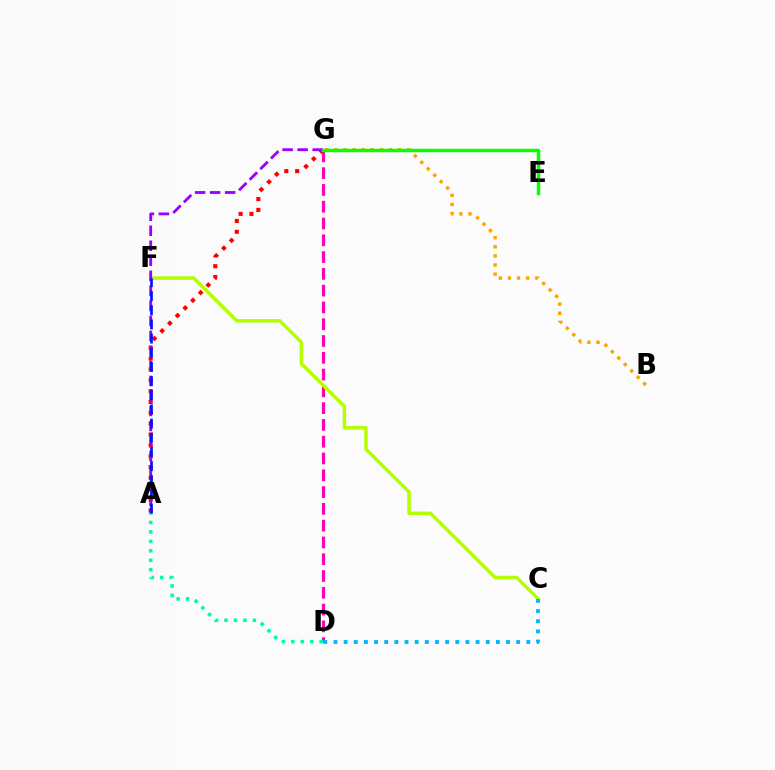{('B', 'G'): [{'color': '#ffa500', 'line_style': 'dotted', 'thickness': 2.48}], ('D', 'G'): [{'color': '#ff00bd', 'line_style': 'dashed', 'thickness': 2.28}], ('C', 'F'): [{'color': '#b3ff00', 'line_style': 'solid', 'thickness': 2.5}], ('A', 'G'): [{'color': '#ff0000', 'line_style': 'dotted', 'thickness': 2.95}, {'color': '#9b00ff', 'line_style': 'dashed', 'thickness': 2.04}], ('A', 'D'): [{'color': '#00ff9d', 'line_style': 'dotted', 'thickness': 2.57}], ('A', 'F'): [{'color': '#0010ff', 'line_style': 'dashed', 'thickness': 1.92}], ('E', 'G'): [{'color': '#08ff00', 'line_style': 'solid', 'thickness': 2.5}], ('C', 'D'): [{'color': '#00b5ff', 'line_style': 'dotted', 'thickness': 2.76}]}